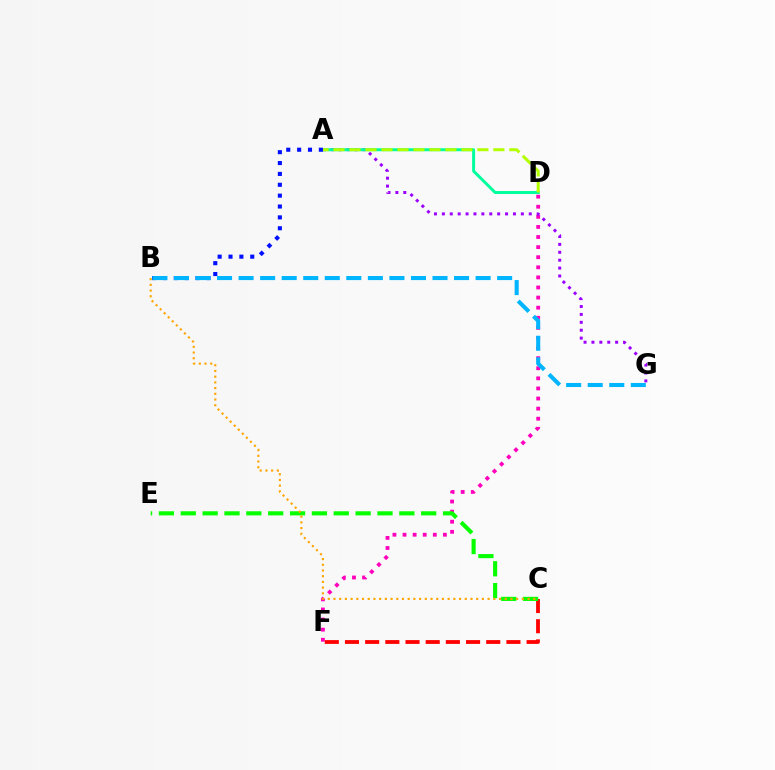{('D', 'F'): [{'color': '#ff00bd', 'line_style': 'dotted', 'thickness': 2.74}], ('C', 'F'): [{'color': '#ff0000', 'line_style': 'dashed', 'thickness': 2.74}], ('C', 'E'): [{'color': '#08ff00', 'line_style': 'dashed', 'thickness': 2.97}], ('B', 'C'): [{'color': '#ffa500', 'line_style': 'dotted', 'thickness': 1.55}], ('A', 'G'): [{'color': '#9b00ff', 'line_style': 'dotted', 'thickness': 2.15}], ('A', 'D'): [{'color': '#00ff9d', 'line_style': 'solid', 'thickness': 2.13}, {'color': '#b3ff00', 'line_style': 'dashed', 'thickness': 2.17}], ('A', 'B'): [{'color': '#0010ff', 'line_style': 'dotted', 'thickness': 2.95}], ('B', 'G'): [{'color': '#00b5ff', 'line_style': 'dashed', 'thickness': 2.93}]}